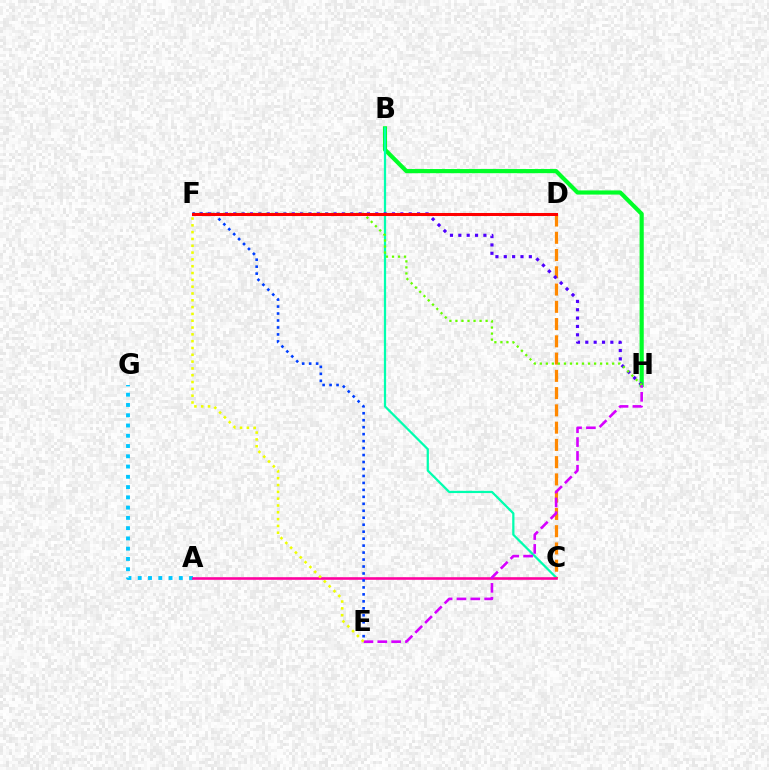{('B', 'H'): [{'color': '#00ff27', 'line_style': 'solid', 'thickness': 2.99}], ('B', 'C'): [{'color': '#00ffaf', 'line_style': 'solid', 'thickness': 1.62}], ('C', 'D'): [{'color': '#ff8800', 'line_style': 'dashed', 'thickness': 2.34}], ('A', 'G'): [{'color': '#00c7ff', 'line_style': 'dotted', 'thickness': 2.79}], ('A', 'C'): [{'color': '#ff00a0', 'line_style': 'solid', 'thickness': 1.87}], ('F', 'H'): [{'color': '#4f00ff', 'line_style': 'dotted', 'thickness': 2.27}, {'color': '#66ff00', 'line_style': 'dotted', 'thickness': 1.64}], ('E', 'H'): [{'color': '#d600ff', 'line_style': 'dashed', 'thickness': 1.88}], ('E', 'F'): [{'color': '#003fff', 'line_style': 'dotted', 'thickness': 1.89}, {'color': '#eeff00', 'line_style': 'dotted', 'thickness': 1.85}], ('D', 'F'): [{'color': '#ff0000', 'line_style': 'solid', 'thickness': 2.19}]}